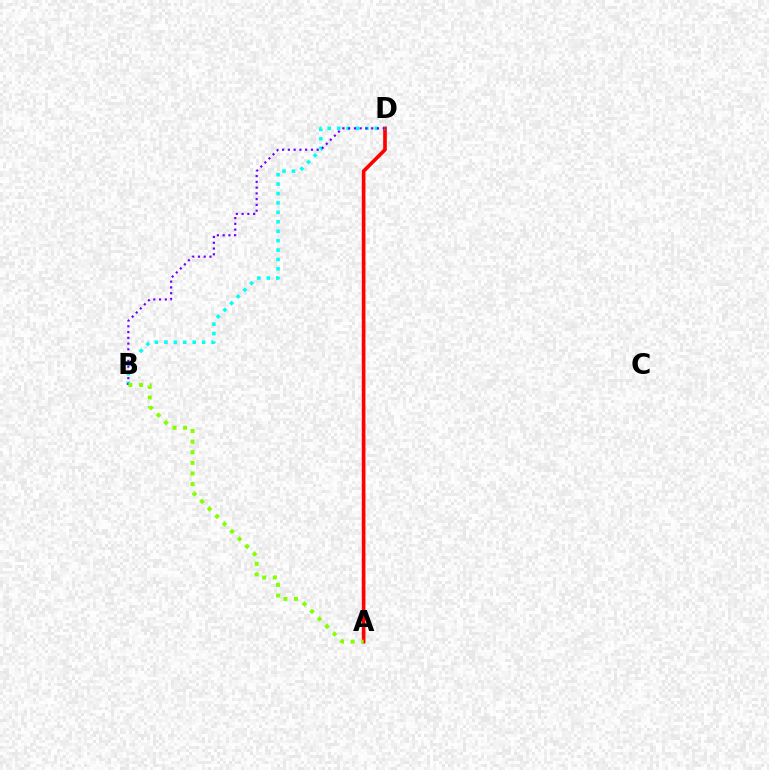{('A', 'D'): [{'color': '#ff0000', 'line_style': 'solid', 'thickness': 2.63}], ('B', 'D'): [{'color': '#00fff6', 'line_style': 'dotted', 'thickness': 2.56}, {'color': '#7200ff', 'line_style': 'dotted', 'thickness': 1.57}], ('A', 'B'): [{'color': '#84ff00', 'line_style': 'dotted', 'thickness': 2.89}]}